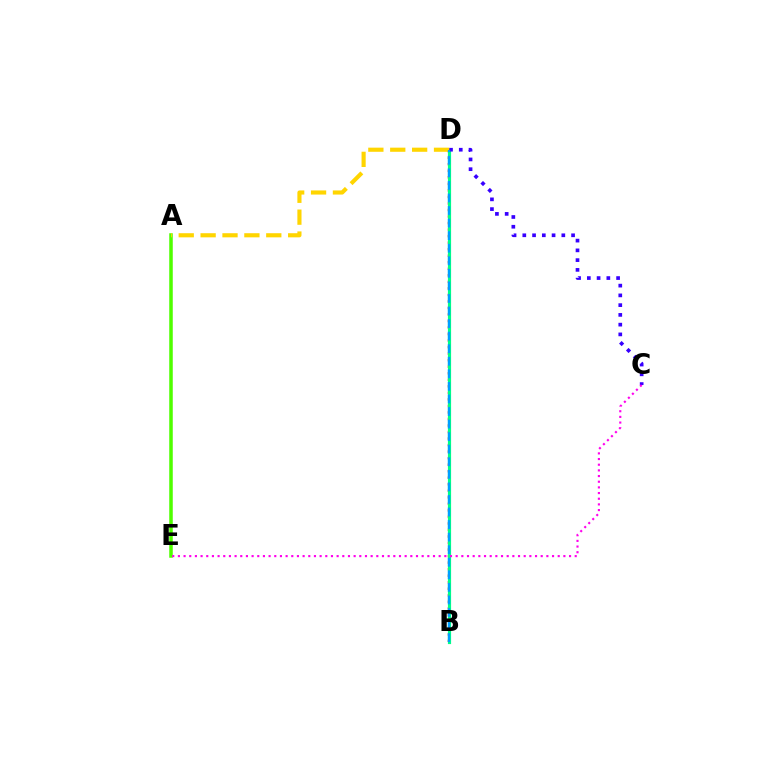{('B', 'D'): [{'color': '#ff0000', 'line_style': 'dotted', 'thickness': 1.77}, {'color': '#00ff86', 'line_style': 'solid', 'thickness': 2.28}, {'color': '#009eff', 'line_style': 'dashed', 'thickness': 1.71}], ('A', 'E'): [{'color': '#4fff00', 'line_style': 'solid', 'thickness': 2.54}], ('C', 'D'): [{'color': '#3700ff', 'line_style': 'dotted', 'thickness': 2.65}], ('A', 'D'): [{'color': '#ffd500', 'line_style': 'dashed', 'thickness': 2.97}], ('C', 'E'): [{'color': '#ff00ed', 'line_style': 'dotted', 'thickness': 1.54}]}